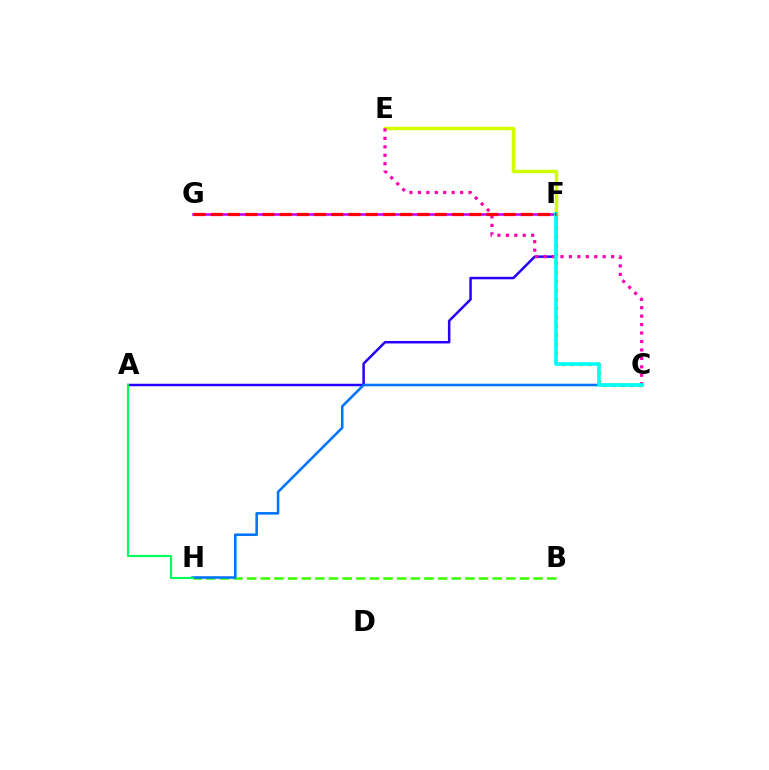{('B', 'H'): [{'color': '#3dff00', 'line_style': 'dashed', 'thickness': 1.85}], ('F', 'G'): [{'color': '#b900ff', 'line_style': 'solid', 'thickness': 1.81}, {'color': '#ff0000', 'line_style': 'dashed', 'thickness': 2.34}], ('C', 'F'): [{'color': '#ff9400', 'line_style': 'dotted', 'thickness': 2.44}, {'color': '#00fff6', 'line_style': 'solid', 'thickness': 2.61}], ('E', 'F'): [{'color': '#d1ff00', 'line_style': 'solid', 'thickness': 2.51}], ('A', 'F'): [{'color': '#2500ff', 'line_style': 'solid', 'thickness': 1.8}], ('C', 'E'): [{'color': '#ff00ac', 'line_style': 'dotted', 'thickness': 2.29}], ('C', 'H'): [{'color': '#0074ff', 'line_style': 'solid', 'thickness': 1.85}], ('A', 'H'): [{'color': '#00ff5c', 'line_style': 'solid', 'thickness': 1.53}]}